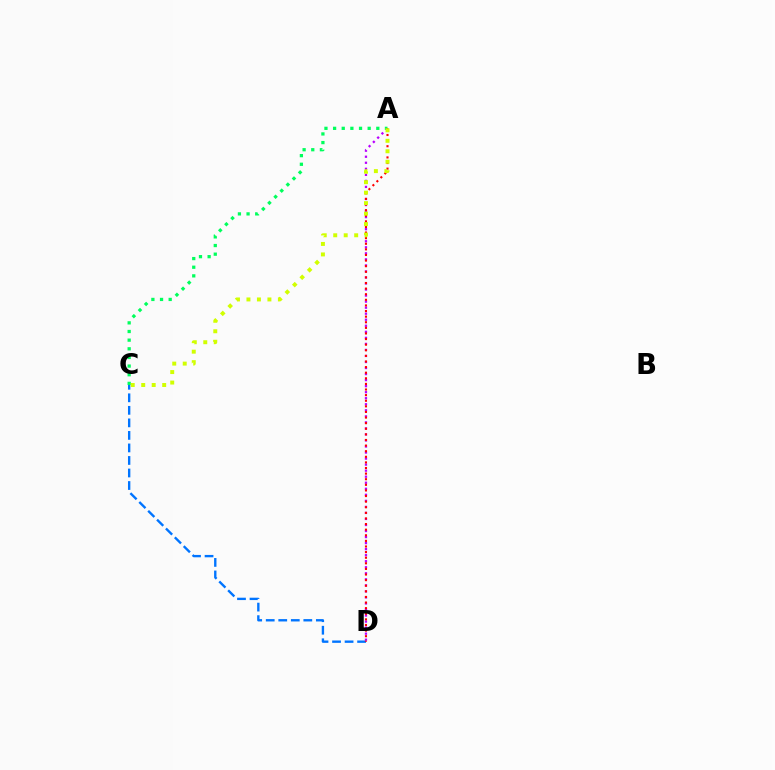{('C', 'D'): [{'color': '#0074ff', 'line_style': 'dashed', 'thickness': 1.7}], ('A', 'D'): [{'color': '#b900ff', 'line_style': 'dotted', 'thickness': 1.64}, {'color': '#ff0000', 'line_style': 'dotted', 'thickness': 1.52}], ('A', 'C'): [{'color': '#00ff5c', 'line_style': 'dotted', 'thickness': 2.35}, {'color': '#d1ff00', 'line_style': 'dotted', 'thickness': 2.85}]}